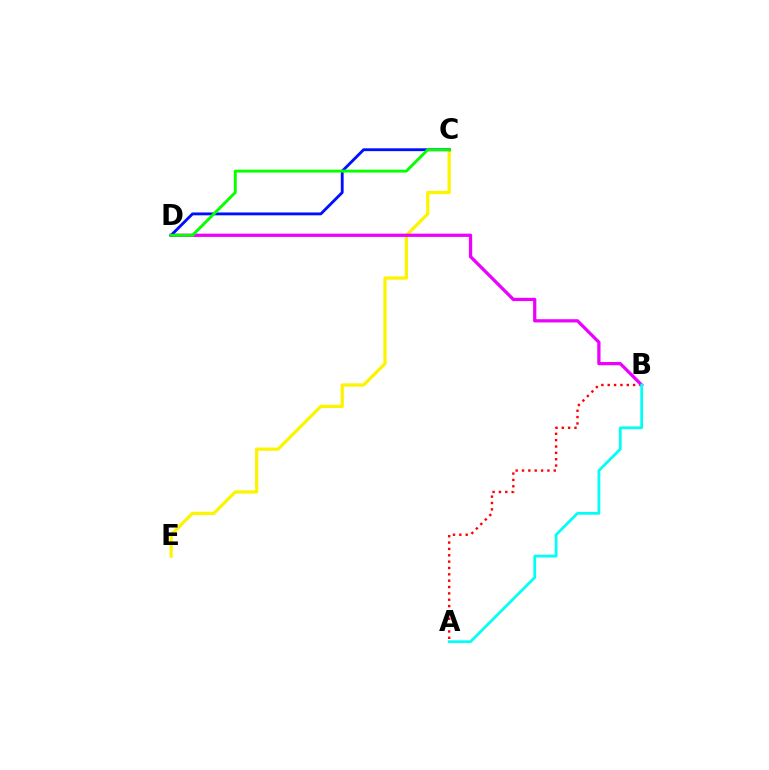{('C', 'E'): [{'color': '#fcf500', 'line_style': 'solid', 'thickness': 2.33}], ('A', 'B'): [{'color': '#ff0000', 'line_style': 'dotted', 'thickness': 1.73}, {'color': '#00fff6', 'line_style': 'solid', 'thickness': 1.98}], ('B', 'D'): [{'color': '#ee00ff', 'line_style': 'solid', 'thickness': 2.34}], ('C', 'D'): [{'color': '#0010ff', 'line_style': 'solid', 'thickness': 2.05}, {'color': '#08ff00', 'line_style': 'solid', 'thickness': 2.1}]}